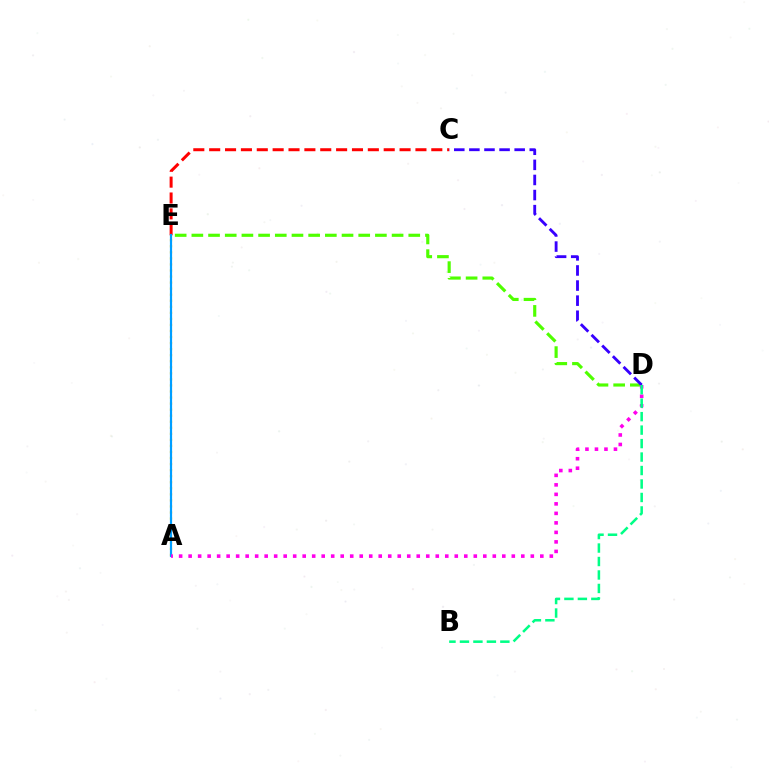{('D', 'E'): [{'color': '#4fff00', 'line_style': 'dashed', 'thickness': 2.27}], ('C', 'E'): [{'color': '#ff0000', 'line_style': 'dashed', 'thickness': 2.16}], ('A', 'E'): [{'color': '#ffd500', 'line_style': 'dotted', 'thickness': 1.64}, {'color': '#009eff', 'line_style': 'solid', 'thickness': 1.59}], ('C', 'D'): [{'color': '#3700ff', 'line_style': 'dashed', 'thickness': 2.05}], ('A', 'D'): [{'color': '#ff00ed', 'line_style': 'dotted', 'thickness': 2.58}], ('B', 'D'): [{'color': '#00ff86', 'line_style': 'dashed', 'thickness': 1.83}]}